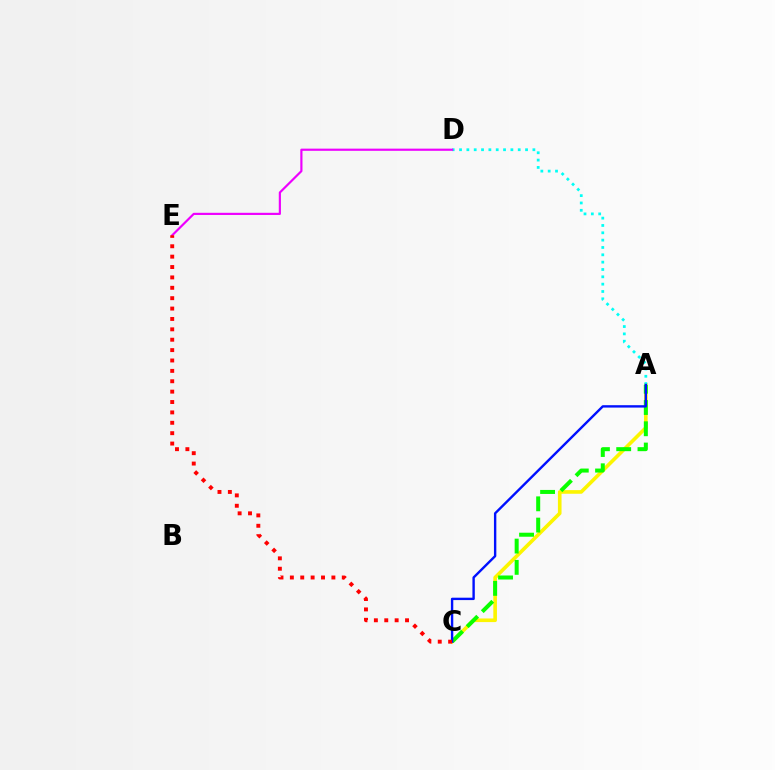{('A', 'C'): [{'color': '#fcf500', 'line_style': 'solid', 'thickness': 2.61}, {'color': '#08ff00', 'line_style': 'dashed', 'thickness': 2.89}, {'color': '#0010ff', 'line_style': 'solid', 'thickness': 1.72}], ('A', 'D'): [{'color': '#00fff6', 'line_style': 'dotted', 'thickness': 1.99}], ('D', 'E'): [{'color': '#ee00ff', 'line_style': 'solid', 'thickness': 1.57}], ('C', 'E'): [{'color': '#ff0000', 'line_style': 'dotted', 'thickness': 2.82}]}